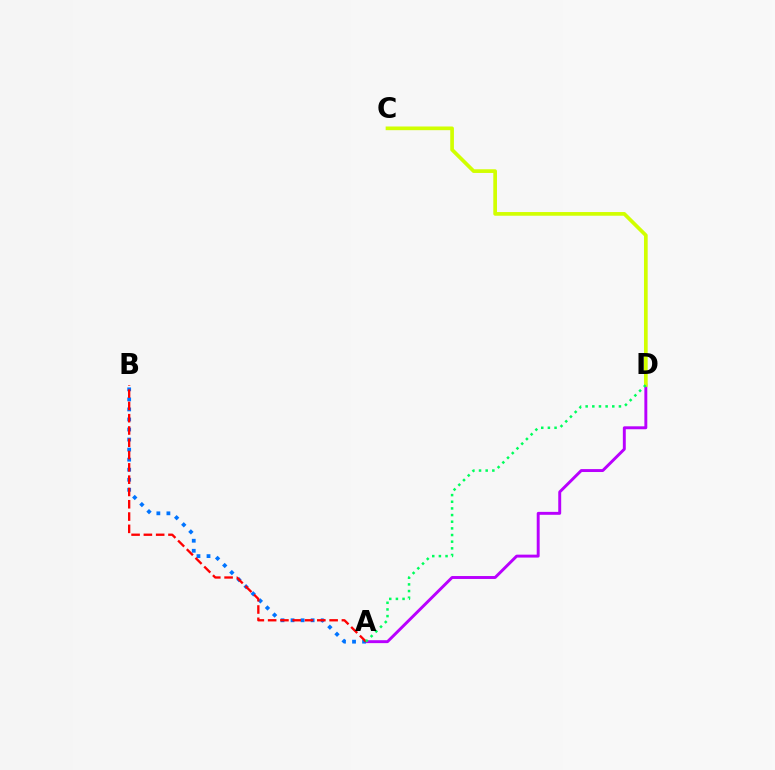{('A', 'D'): [{'color': '#b900ff', 'line_style': 'solid', 'thickness': 2.11}, {'color': '#00ff5c', 'line_style': 'dotted', 'thickness': 1.81}], ('A', 'B'): [{'color': '#0074ff', 'line_style': 'dotted', 'thickness': 2.73}, {'color': '#ff0000', 'line_style': 'dashed', 'thickness': 1.67}], ('C', 'D'): [{'color': '#d1ff00', 'line_style': 'solid', 'thickness': 2.65}]}